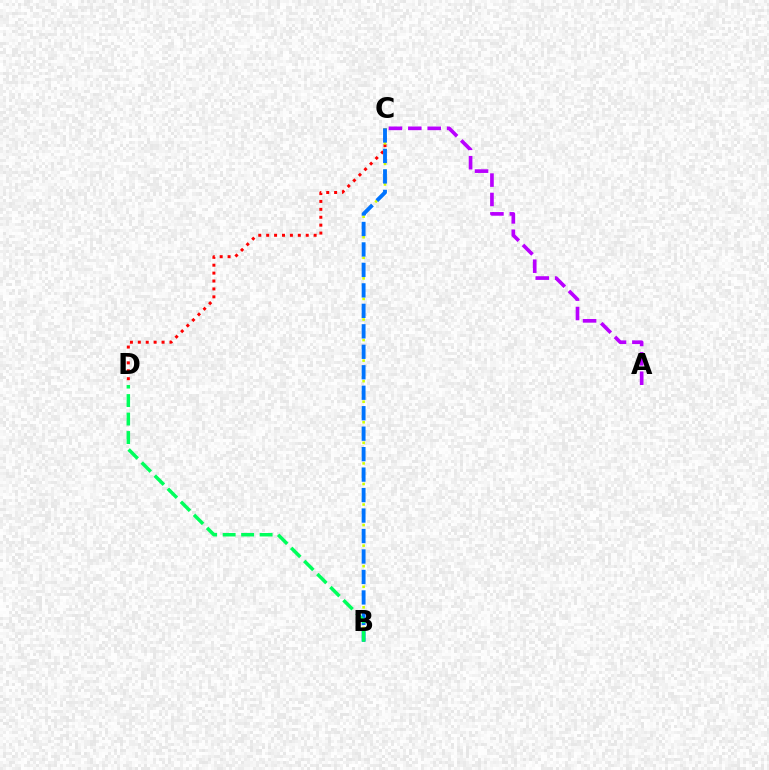{('C', 'D'): [{'color': '#ff0000', 'line_style': 'dotted', 'thickness': 2.15}], ('B', 'C'): [{'color': '#d1ff00', 'line_style': 'dotted', 'thickness': 1.86}, {'color': '#0074ff', 'line_style': 'dashed', 'thickness': 2.78}], ('A', 'C'): [{'color': '#b900ff', 'line_style': 'dashed', 'thickness': 2.63}], ('B', 'D'): [{'color': '#00ff5c', 'line_style': 'dashed', 'thickness': 2.51}]}